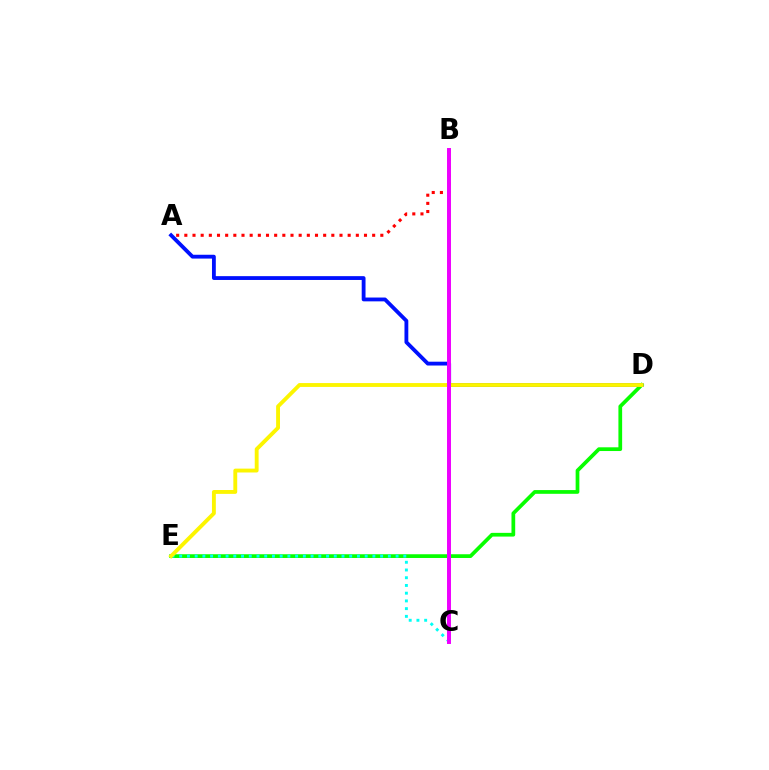{('A', 'D'): [{'color': '#0010ff', 'line_style': 'solid', 'thickness': 2.75}], ('D', 'E'): [{'color': '#08ff00', 'line_style': 'solid', 'thickness': 2.68}, {'color': '#fcf500', 'line_style': 'solid', 'thickness': 2.78}], ('A', 'B'): [{'color': '#ff0000', 'line_style': 'dotted', 'thickness': 2.22}], ('C', 'E'): [{'color': '#00fff6', 'line_style': 'dotted', 'thickness': 2.1}], ('B', 'C'): [{'color': '#ee00ff', 'line_style': 'solid', 'thickness': 2.85}]}